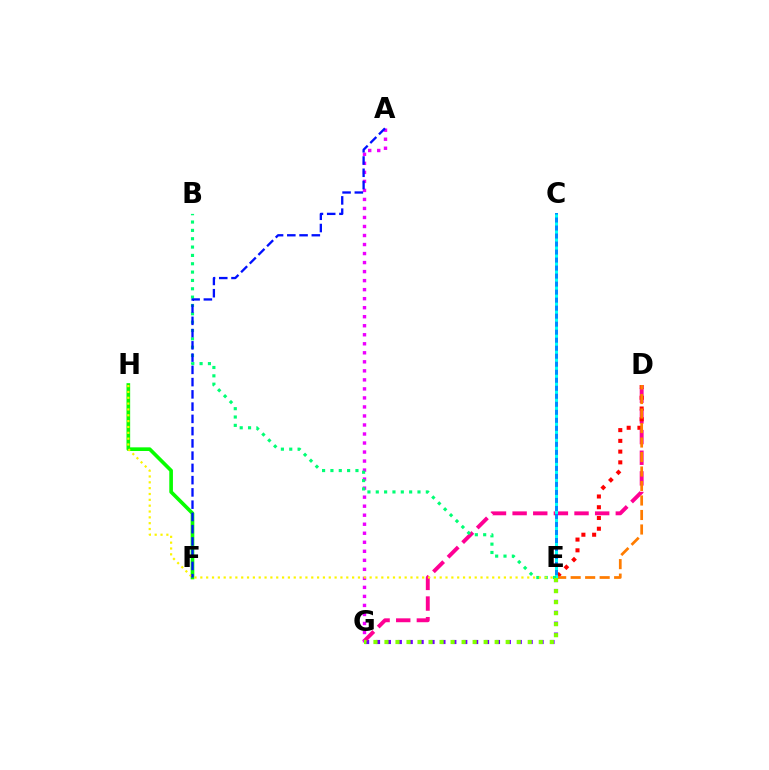{('E', 'G'): [{'color': '#7200ff', 'line_style': 'dotted', 'thickness': 2.96}, {'color': '#84ff00', 'line_style': 'dotted', 'thickness': 2.99}], ('D', 'G'): [{'color': '#ff0094', 'line_style': 'dashed', 'thickness': 2.8}], ('D', 'E'): [{'color': '#ff0000', 'line_style': 'dotted', 'thickness': 2.92}, {'color': '#ff7c00', 'line_style': 'dashed', 'thickness': 1.97}], ('C', 'E'): [{'color': '#008cff', 'line_style': 'solid', 'thickness': 2.14}, {'color': '#00fff6', 'line_style': 'dotted', 'thickness': 2.18}], ('A', 'G'): [{'color': '#ee00ff', 'line_style': 'dotted', 'thickness': 2.45}], ('F', 'H'): [{'color': '#08ff00', 'line_style': 'solid', 'thickness': 2.63}], ('B', 'E'): [{'color': '#00ff74', 'line_style': 'dotted', 'thickness': 2.27}], ('E', 'H'): [{'color': '#fcf500', 'line_style': 'dotted', 'thickness': 1.59}], ('A', 'F'): [{'color': '#0010ff', 'line_style': 'dashed', 'thickness': 1.66}]}